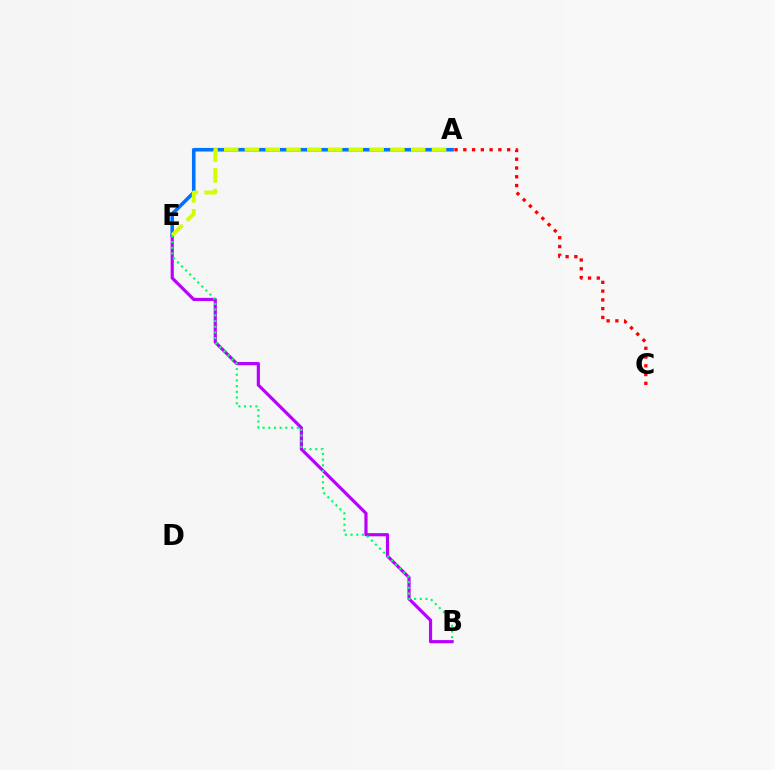{('A', 'E'): [{'color': '#0074ff', 'line_style': 'solid', 'thickness': 2.59}, {'color': '#d1ff00', 'line_style': 'dashed', 'thickness': 2.82}], ('B', 'E'): [{'color': '#b900ff', 'line_style': 'solid', 'thickness': 2.28}, {'color': '#00ff5c', 'line_style': 'dotted', 'thickness': 1.55}], ('A', 'C'): [{'color': '#ff0000', 'line_style': 'dotted', 'thickness': 2.38}]}